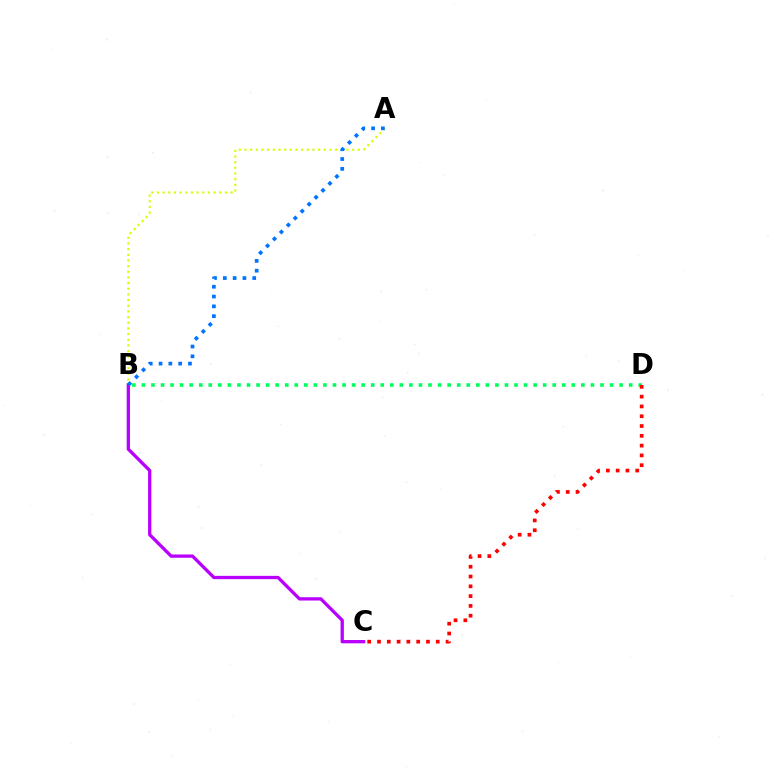{('B', 'D'): [{'color': '#00ff5c', 'line_style': 'dotted', 'thickness': 2.6}], ('A', 'B'): [{'color': '#d1ff00', 'line_style': 'dotted', 'thickness': 1.54}, {'color': '#0074ff', 'line_style': 'dotted', 'thickness': 2.66}], ('B', 'C'): [{'color': '#b900ff', 'line_style': 'solid', 'thickness': 2.37}], ('C', 'D'): [{'color': '#ff0000', 'line_style': 'dotted', 'thickness': 2.66}]}